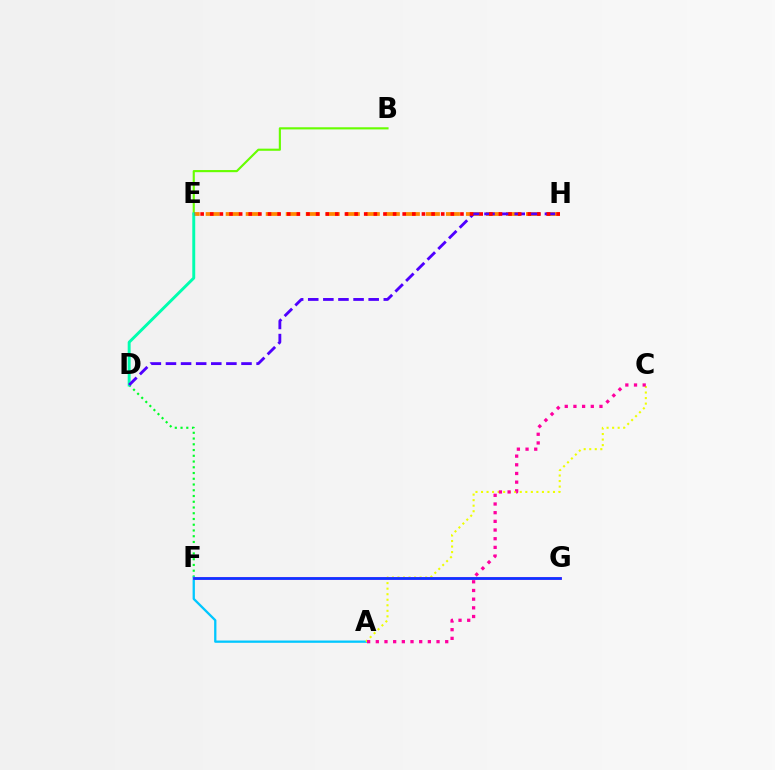{('B', 'E'): [{'color': '#66ff00', 'line_style': 'solid', 'thickness': 1.54}], ('D', 'F'): [{'color': '#00ff27', 'line_style': 'dotted', 'thickness': 1.56}], ('A', 'F'): [{'color': '#00c7ff', 'line_style': 'solid', 'thickness': 1.65}], ('E', 'H'): [{'color': '#ff8800', 'line_style': 'dashed', 'thickness': 2.72}, {'color': '#ff0000', 'line_style': 'dotted', 'thickness': 2.61}], ('D', 'E'): [{'color': '#00ffaf', 'line_style': 'solid', 'thickness': 2.11}], ('D', 'H'): [{'color': '#4f00ff', 'line_style': 'dashed', 'thickness': 2.05}], ('A', 'C'): [{'color': '#eeff00', 'line_style': 'dotted', 'thickness': 1.5}, {'color': '#ff00a0', 'line_style': 'dotted', 'thickness': 2.36}], ('F', 'G'): [{'color': '#d600ff', 'line_style': 'solid', 'thickness': 2.04}, {'color': '#003fff', 'line_style': 'solid', 'thickness': 1.81}]}